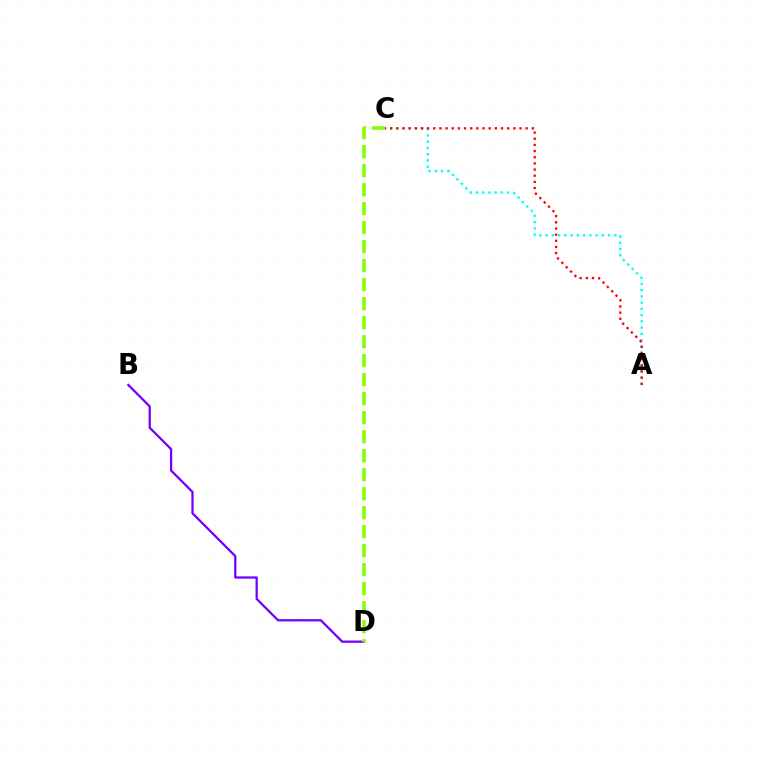{('B', 'D'): [{'color': '#7200ff', 'line_style': 'solid', 'thickness': 1.62}], ('A', 'C'): [{'color': '#00fff6', 'line_style': 'dotted', 'thickness': 1.7}, {'color': '#ff0000', 'line_style': 'dotted', 'thickness': 1.67}], ('C', 'D'): [{'color': '#84ff00', 'line_style': 'dashed', 'thickness': 2.58}]}